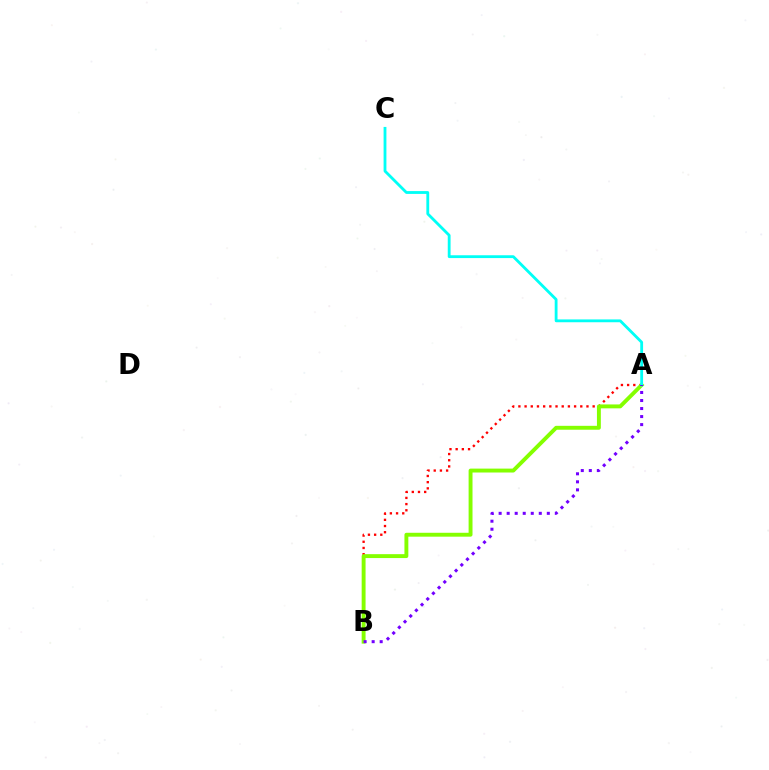{('A', 'B'): [{'color': '#ff0000', 'line_style': 'dotted', 'thickness': 1.68}, {'color': '#84ff00', 'line_style': 'solid', 'thickness': 2.81}, {'color': '#7200ff', 'line_style': 'dotted', 'thickness': 2.18}], ('A', 'C'): [{'color': '#00fff6', 'line_style': 'solid', 'thickness': 2.03}]}